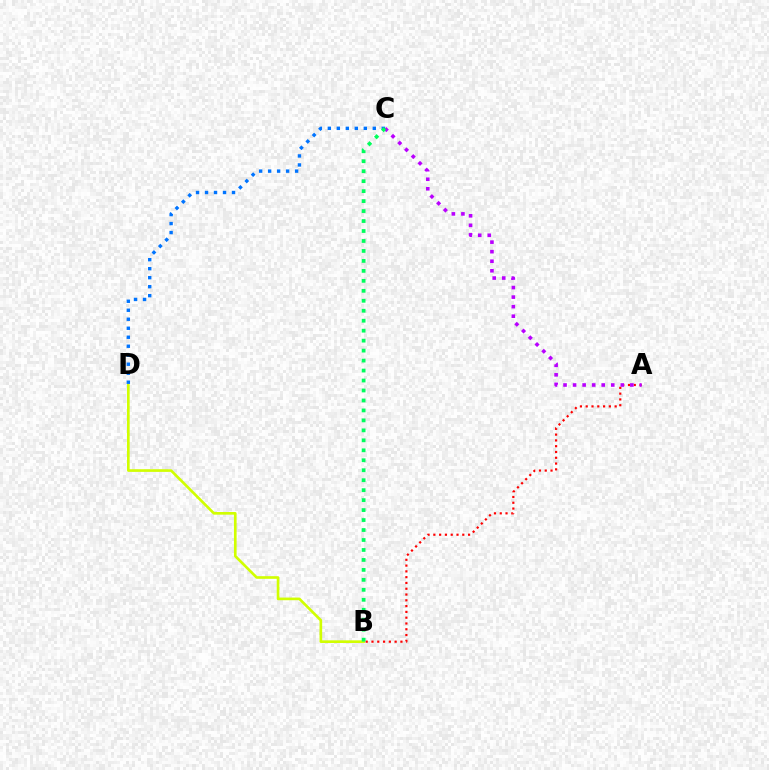{('B', 'D'): [{'color': '#d1ff00', 'line_style': 'solid', 'thickness': 1.91}], ('A', 'B'): [{'color': '#ff0000', 'line_style': 'dotted', 'thickness': 1.57}], ('C', 'D'): [{'color': '#0074ff', 'line_style': 'dotted', 'thickness': 2.44}], ('A', 'C'): [{'color': '#b900ff', 'line_style': 'dotted', 'thickness': 2.59}], ('B', 'C'): [{'color': '#00ff5c', 'line_style': 'dotted', 'thickness': 2.71}]}